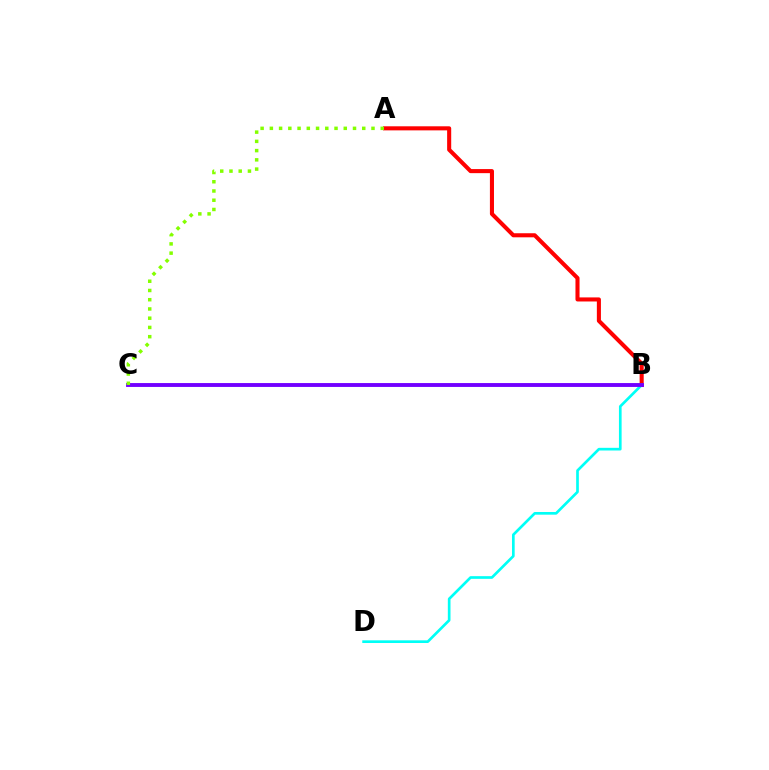{('A', 'B'): [{'color': '#ff0000', 'line_style': 'solid', 'thickness': 2.93}], ('B', 'D'): [{'color': '#00fff6', 'line_style': 'solid', 'thickness': 1.93}], ('B', 'C'): [{'color': '#7200ff', 'line_style': 'solid', 'thickness': 2.79}], ('A', 'C'): [{'color': '#84ff00', 'line_style': 'dotted', 'thickness': 2.51}]}